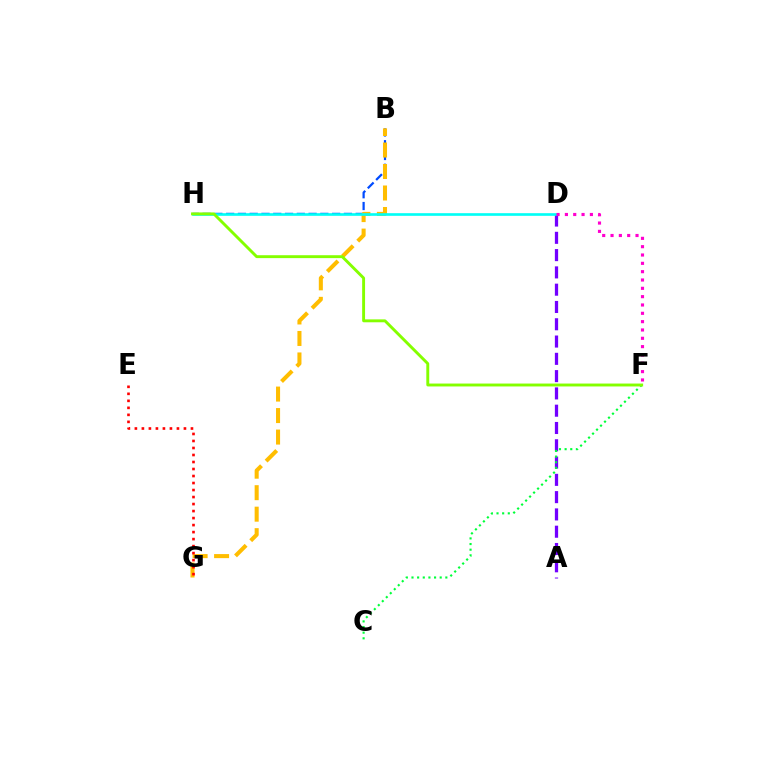{('A', 'D'): [{'color': '#7200ff', 'line_style': 'dashed', 'thickness': 2.35}], ('B', 'H'): [{'color': '#004bff', 'line_style': 'dashed', 'thickness': 1.6}], ('B', 'G'): [{'color': '#ffbd00', 'line_style': 'dashed', 'thickness': 2.92}], ('D', 'H'): [{'color': '#00fff6', 'line_style': 'solid', 'thickness': 1.9}], ('C', 'F'): [{'color': '#00ff39', 'line_style': 'dotted', 'thickness': 1.53}], ('E', 'G'): [{'color': '#ff0000', 'line_style': 'dotted', 'thickness': 1.9}], ('F', 'H'): [{'color': '#84ff00', 'line_style': 'solid', 'thickness': 2.09}], ('D', 'F'): [{'color': '#ff00cf', 'line_style': 'dotted', 'thickness': 2.26}]}